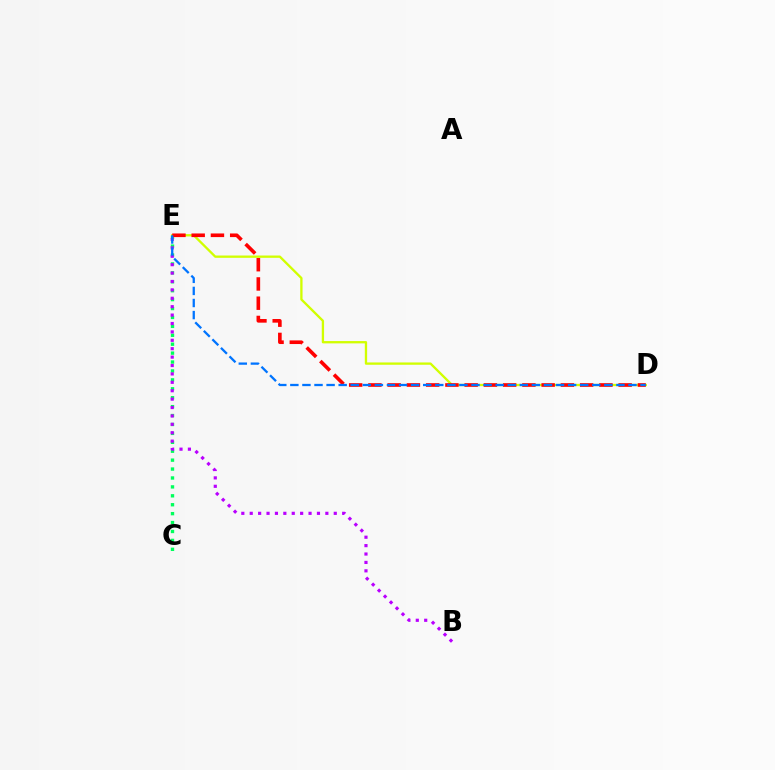{('C', 'E'): [{'color': '#00ff5c', 'line_style': 'dotted', 'thickness': 2.42}], ('D', 'E'): [{'color': '#d1ff00', 'line_style': 'solid', 'thickness': 1.67}, {'color': '#ff0000', 'line_style': 'dashed', 'thickness': 2.61}, {'color': '#0074ff', 'line_style': 'dashed', 'thickness': 1.64}], ('B', 'E'): [{'color': '#b900ff', 'line_style': 'dotted', 'thickness': 2.28}]}